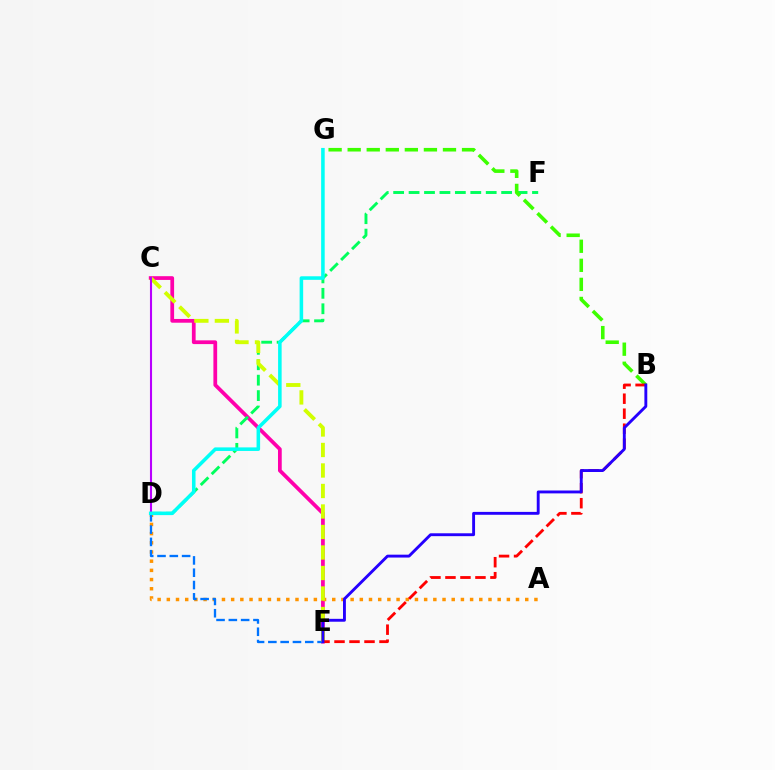{('C', 'E'): [{'color': '#ff00ac', 'line_style': 'solid', 'thickness': 2.7}, {'color': '#d1ff00', 'line_style': 'dashed', 'thickness': 2.79}], ('A', 'D'): [{'color': '#ff9400', 'line_style': 'dotted', 'thickness': 2.5}], ('D', 'E'): [{'color': '#0074ff', 'line_style': 'dashed', 'thickness': 1.67}], ('D', 'F'): [{'color': '#00ff5c', 'line_style': 'dashed', 'thickness': 2.1}], ('B', 'G'): [{'color': '#3dff00', 'line_style': 'dashed', 'thickness': 2.59}], ('C', 'D'): [{'color': '#b900ff', 'line_style': 'solid', 'thickness': 1.51}], ('B', 'E'): [{'color': '#ff0000', 'line_style': 'dashed', 'thickness': 2.04}, {'color': '#2500ff', 'line_style': 'solid', 'thickness': 2.08}], ('D', 'G'): [{'color': '#00fff6', 'line_style': 'solid', 'thickness': 2.56}]}